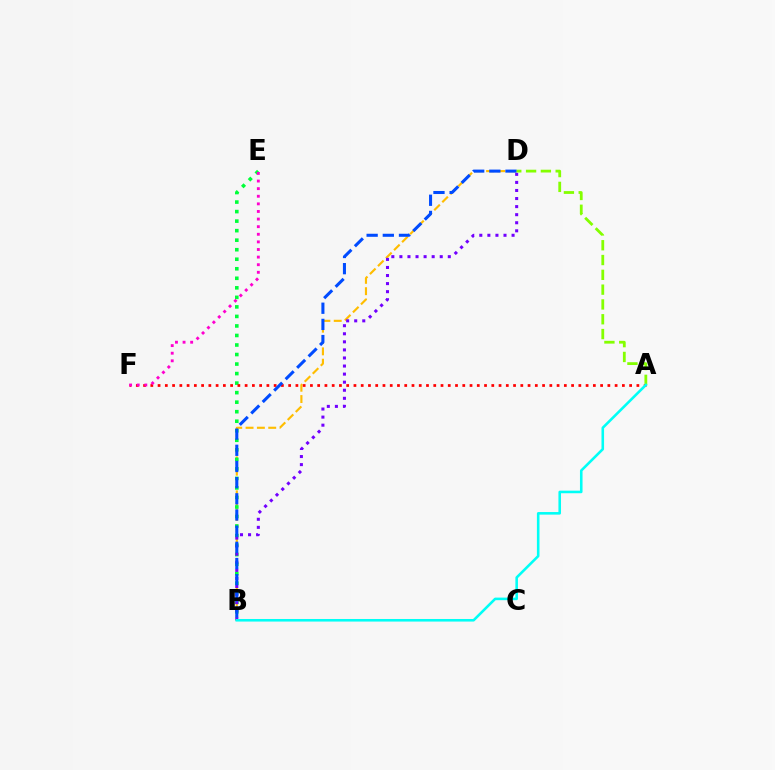{('B', 'D'): [{'color': '#ffbd00', 'line_style': 'dashed', 'thickness': 1.54}, {'color': '#7200ff', 'line_style': 'dotted', 'thickness': 2.19}, {'color': '#004bff', 'line_style': 'dashed', 'thickness': 2.2}], ('B', 'E'): [{'color': '#00ff39', 'line_style': 'dotted', 'thickness': 2.59}], ('A', 'F'): [{'color': '#ff0000', 'line_style': 'dotted', 'thickness': 1.97}], ('A', 'D'): [{'color': '#84ff00', 'line_style': 'dashed', 'thickness': 2.01}], ('A', 'B'): [{'color': '#00fff6', 'line_style': 'solid', 'thickness': 1.86}], ('E', 'F'): [{'color': '#ff00cf', 'line_style': 'dotted', 'thickness': 2.07}]}